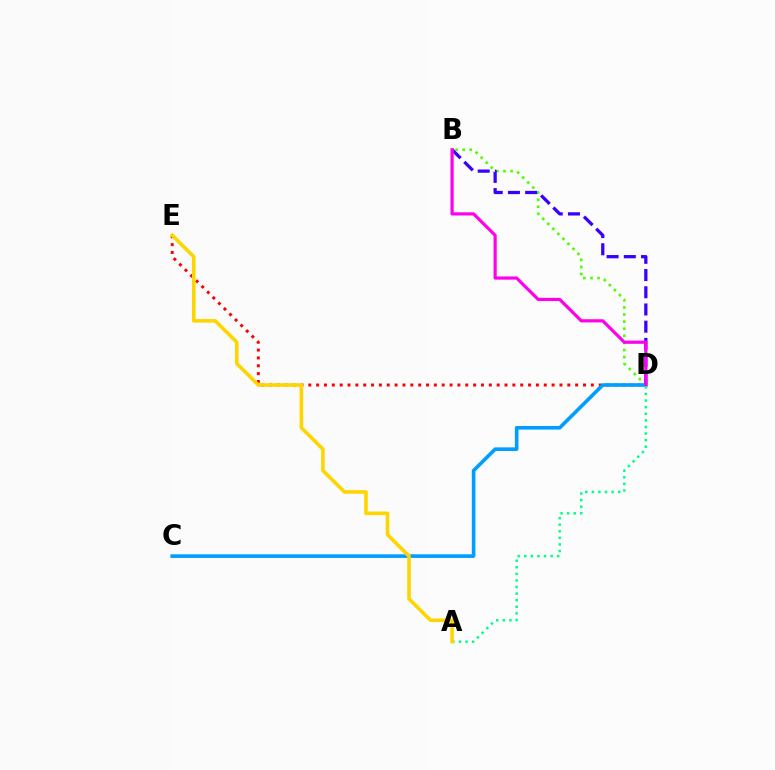{('B', 'D'): [{'color': '#4fff00', 'line_style': 'dotted', 'thickness': 1.93}, {'color': '#3700ff', 'line_style': 'dashed', 'thickness': 2.34}, {'color': '#ff00ed', 'line_style': 'solid', 'thickness': 2.3}], ('D', 'E'): [{'color': '#ff0000', 'line_style': 'dotted', 'thickness': 2.13}], ('C', 'D'): [{'color': '#009eff', 'line_style': 'solid', 'thickness': 2.61}], ('A', 'D'): [{'color': '#00ff86', 'line_style': 'dotted', 'thickness': 1.79}], ('A', 'E'): [{'color': '#ffd500', 'line_style': 'solid', 'thickness': 2.59}]}